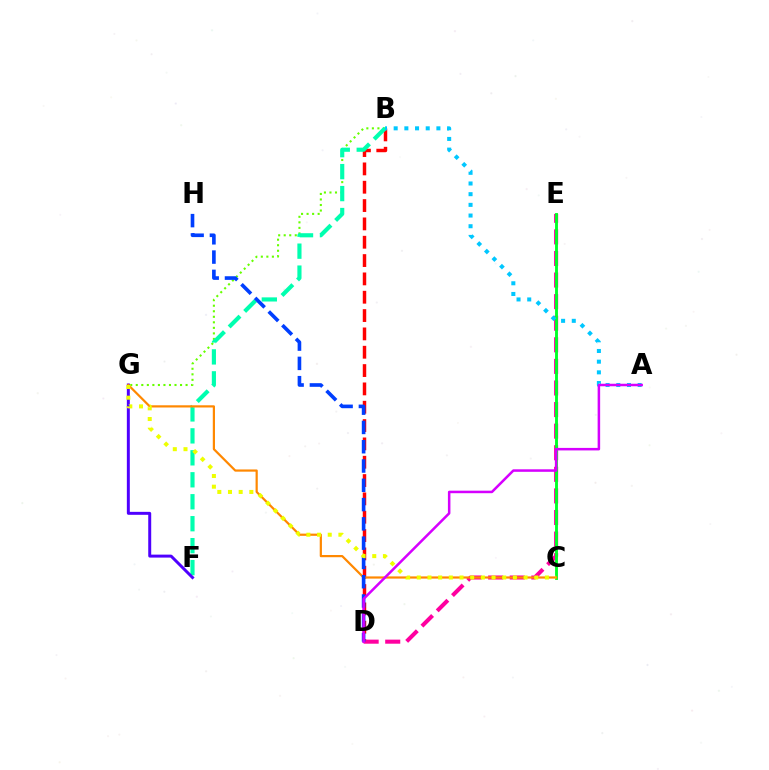{('B', 'D'): [{'color': '#ff0000', 'line_style': 'dashed', 'thickness': 2.49}], ('D', 'E'): [{'color': '#ff00a0', 'line_style': 'dashed', 'thickness': 2.93}], ('B', 'G'): [{'color': '#66ff00', 'line_style': 'dotted', 'thickness': 1.5}], ('C', 'E'): [{'color': '#00ff27', 'line_style': 'solid', 'thickness': 2.07}], ('B', 'F'): [{'color': '#00ffaf', 'line_style': 'dashed', 'thickness': 2.98}], ('F', 'G'): [{'color': '#4f00ff', 'line_style': 'solid', 'thickness': 2.14}], ('A', 'B'): [{'color': '#00c7ff', 'line_style': 'dotted', 'thickness': 2.9}], ('C', 'G'): [{'color': '#ff8800', 'line_style': 'solid', 'thickness': 1.59}, {'color': '#eeff00', 'line_style': 'dotted', 'thickness': 2.9}], ('D', 'H'): [{'color': '#003fff', 'line_style': 'dashed', 'thickness': 2.62}], ('A', 'D'): [{'color': '#d600ff', 'line_style': 'solid', 'thickness': 1.81}]}